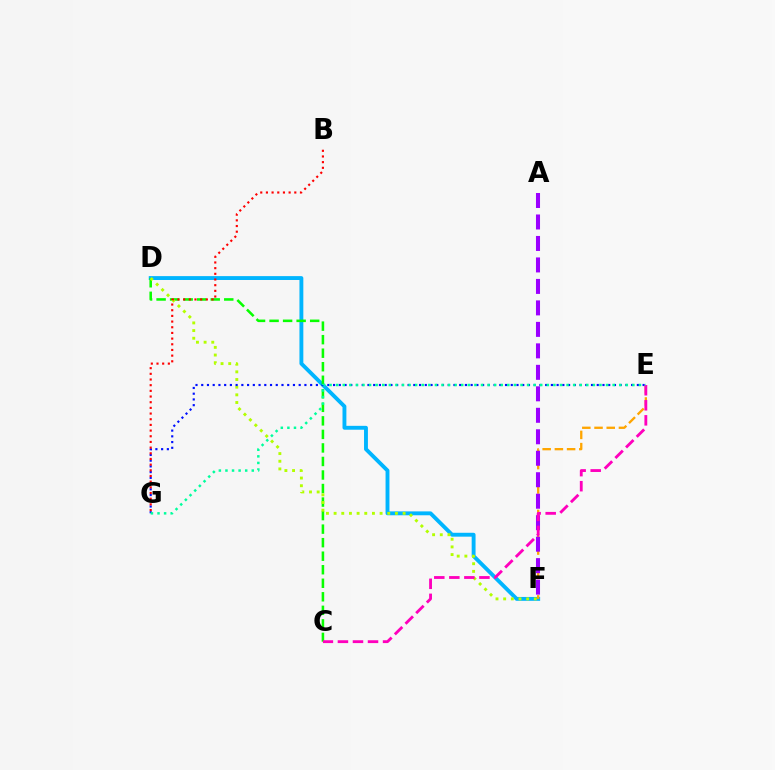{('D', 'F'): [{'color': '#00b5ff', 'line_style': 'solid', 'thickness': 2.79}, {'color': '#b3ff00', 'line_style': 'dotted', 'thickness': 2.08}], ('E', 'F'): [{'color': '#ffa500', 'line_style': 'dashed', 'thickness': 1.66}], ('A', 'F'): [{'color': '#9b00ff', 'line_style': 'dashed', 'thickness': 2.92}], ('C', 'D'): [{'color': '#08ff00', 'line_style': 'dashed', 'thickness': 1.84}], ('E', 'G'): [{'color': '#0010ff', 'line_style': 'dotted', 'thickness': 1.56}, {'color': '#00ff9d', 'line_style': 'dotted', 'thickness': 1.79}], ('C', 'E'): [{'color': '#ff00bd', 'line_style': 'dashed', 'thickness': 2.04}], ('B', 'G'): [{'color': '#ff0000', 'line_style': 'dotted', 'thickness': 1.54}]}